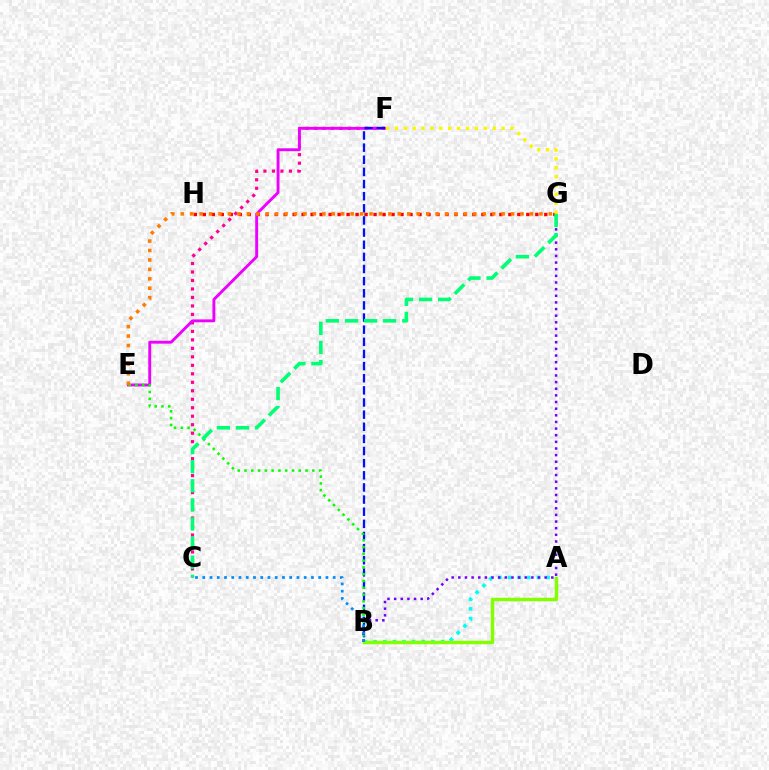{('G', 'H'): [{'color': '#ff0000', 'line_style': 'dotted', 'thickness': 2.44}], ('C', 'F'): [{'color': '#ff0094', 'line_style': 'dotted', 'thickness': 2.31}], ('E', 'F'): [{'color': '#ee00ff', 'line_style': 'solid', 'thickness': 2.08}], ('A', 'B'): [{'color': '#00fff6', 'line_style': 'dotted', 'thickness': 2.62}, {'color': '#84ff00', 'line_style': 'solid', 'thickness': 2.5}], ('B', 'F'): [{'color': '#0010ff', 'line_style': 'dashed', 'thickness': 1.65}], ('B', 'E'): [{'color': '#08ff00', 'line_style': 'dotted', 'thickness': 1.84}], ('F', 'G'): [{'color': '#fcf500', 'line_style': 'dotted', 'thickness': 2.41}], ('E', 'G'): [{'color': '#ff7c00', 'line_style': 'dotted', 'thickness': 2.56}], ('B', 'G'): [{'color': '#7200ff', 'line_style': 'dotted', 'thickness': 1.8}], ('B', 'C'): [{'color': '#008cff', 'line_style': 'dotted', 'thickness': 1.97}], ('C', 'G'): [{'color': '#00ff74', 'line_style': 'dashed', 'thickness': 2.59}]}